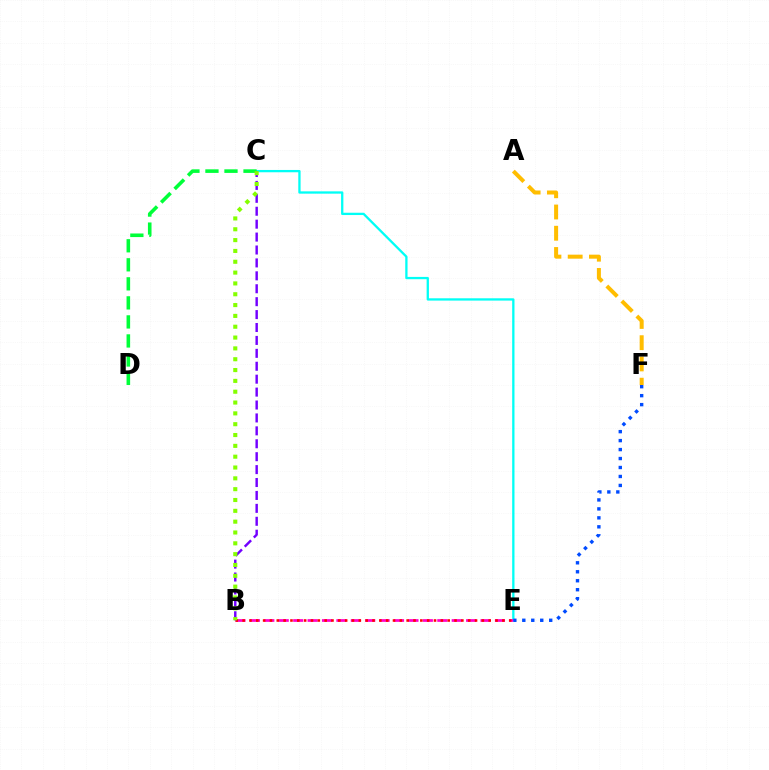{('C', 'E'): [{'color': '#00fff6', 'line_style': 'solid', 'thickness': 1.66}], ('B', 'E'): [{'color': '#ff00cf', 'line_style': 'dashed', 'thickness': 1.96}, {'color': '#ff0000', 'line_style': 'dotted', 'thickness': 1.86}], ('A', 'F'): [{'color': '#ffbd00', 'line_style': 'dashed', 'thickness': 2.89}], ('C', 'D'): [{'color': '#00ff39', 'line_style': 'dashed', 'thickness': 2.59}], ('E', 'F'): [{'color': '#004bff', 'line_style': 'dotted', 'thickness': 2.44}], ('B', 'C'): [{'color': '#7200ff', 'line_style': 'dashed', 'thickness': 1.75}, {'color': '#84ff00', 'line_style': 'dotted', 'thickness': 2.94}]}